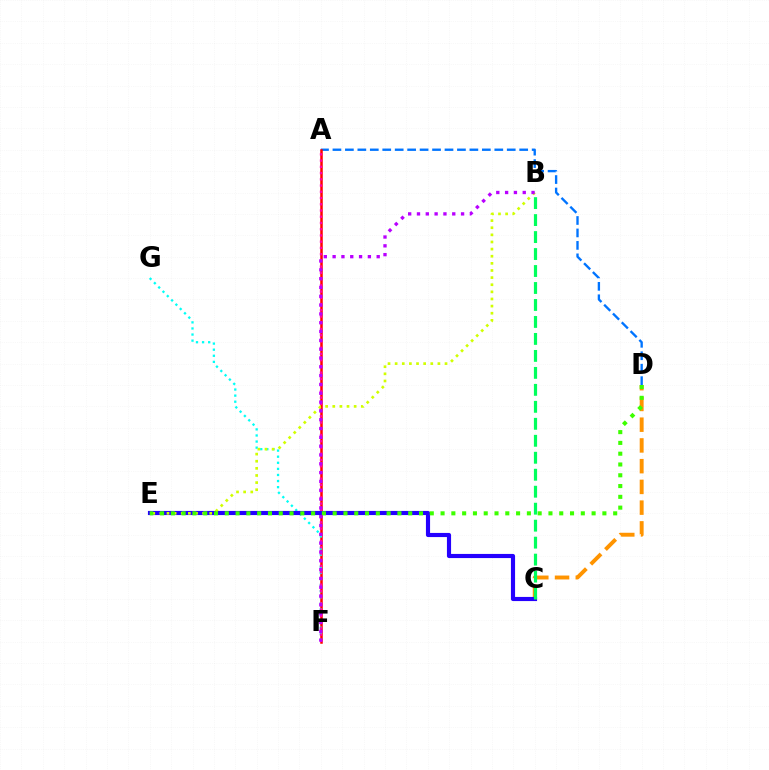{('A', 'D'): [{'color': '#0074ff', 'line_style': 'dashed', 'thickness': 1.69}], ('A', 'F'): [{'color': '#ff0000', 'line_style': 'solid', 'thickness': 1.81}, {'color': '#ff00ac', 'line_style': 'dotted', 'thickness': 1.69}], ('F', 'G'): [{'color': '#00fff6', 'line_style': 'dotted', 'thickness': 1.65}], ('C', 'D'): [{'color': '#ff9400', 'line_style': 'dashed', 'thickness': 2.82}], ('C', 'E'): [{'color': '#2500ff', 'line_style': 'solid', 'thickness': 2.98}], ('B', 'E'): [{'color': '#d1ff00', 'line_style': 'dotted', 'thickness': 1.94}], ('D', 'E'): [{'color': '#3dff00', 'line_style': 'dotted', 'thickness': 2.93}], ('B', 'C'): [{'color': '#00ff5c', 'line_style': 'dashed', 'thickness': 2.31}], ('B', 'F'): [{'color': '#b900ff', 'line_style': 'dotted', 'thickness': 2.4}]}